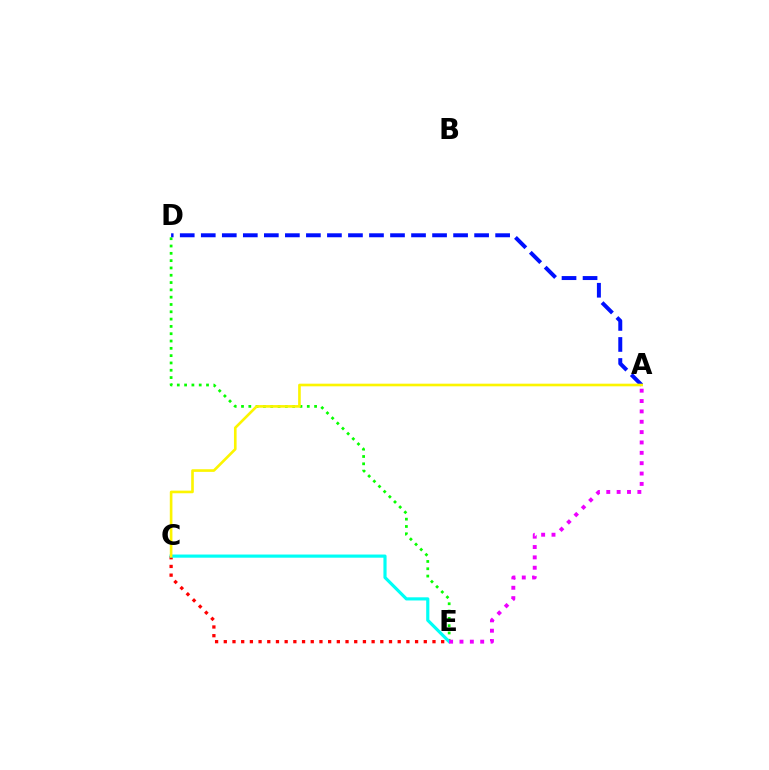{('D', 'E'): [{'color': '#08ff00', 'line_style': 'dotted', 'thickness': 1.99}], ('C', 'E'): [{'color': '#ff0000', 'line_style': 'dotted', 'thickness': 2.36}, {'color': '#00fff6', 'line_style': 'solid', 'thickness': 2.28}], ('A', 'D'): [{'color': '#0010ff', 'line_style': 'dashed', 'thickness': 2.86}], ('A', 'C'): [{'color': '#fcf500', 'line_style': 'solid', 'thickness': 1.89}], ('A', 'E'): [{'color': '#ee00ff', 'line_style': 'dotted', 'thickness': 2.81}]}